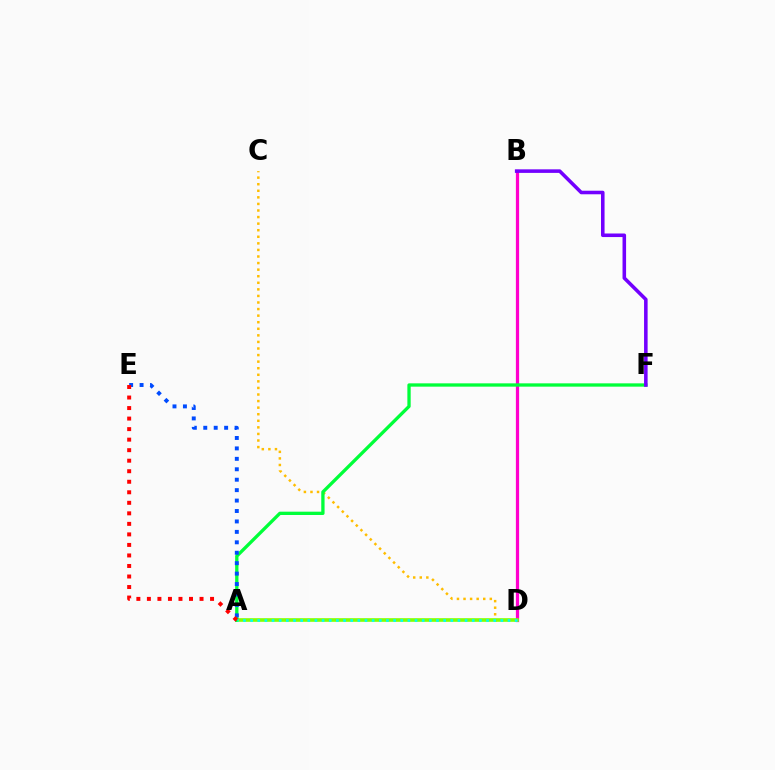{('C', 'D'): [{'color': '#ffbd00', 'line_style': 'dotted', 'thickness': 1.79}], ('B', 'D'): [{'color': '#ff00cf', 'line_style': 'solid', 'thickness': 2.32}], ('A', 'D'): [{'color': '#84ff00', 'line_style': 'solid', 'thickness': 2.62}, {'color': '#00fff6', 'line_style': 'dotted', 'thickness': 1.94}], ('A', 'F'): [{'color': '#00ff39', 'line_style': 'solid', 'thickness': 2.38}], ('A', 'E'): [{'color': '#004bff', 'line_style': 'dotted', 'thickness': 2.83}, {'color': '#ff0000', 'line_style': 'dotted', 'thickness': 2.86}], ('B', 'F'): [{'color': '#7200ff', 'line_style': 'solid', 'thickness': 2.56}]}